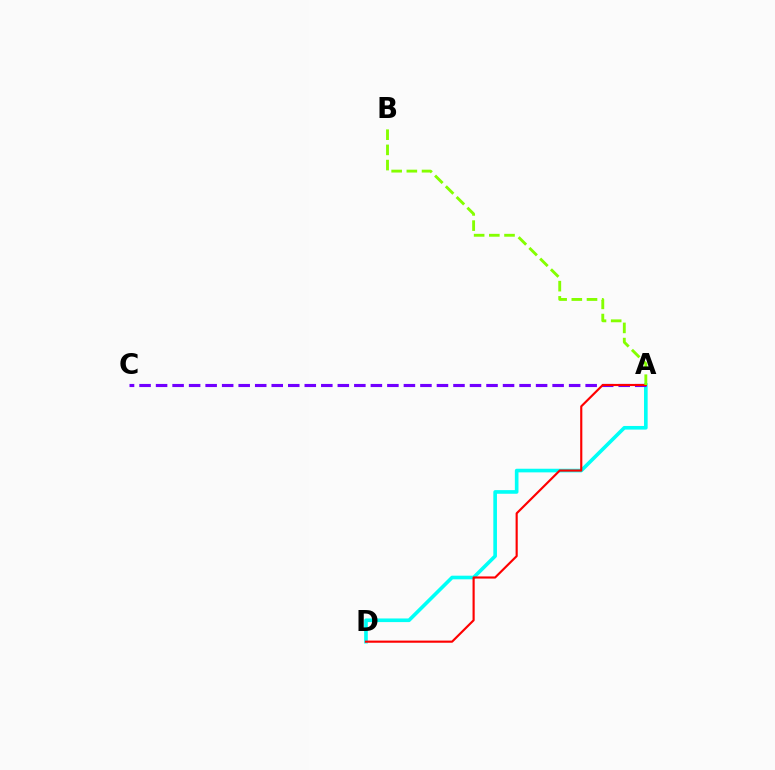{('A', 'D'): [{'color': '#00fff6', 'line_style': 'solid', 'thickness': 2.61}, {'color': '#ff0000', 'line_style': 'solid', 'thickness': 1.55}], ('A', 'C'): [{'color': '#7200ff', 'line_style': 'dashed', 'thickness': 2.24}], ('A', 'B'): [{'color': '#84ff00', 'line_style': 'dashed', 'thickness': 2.06}]}